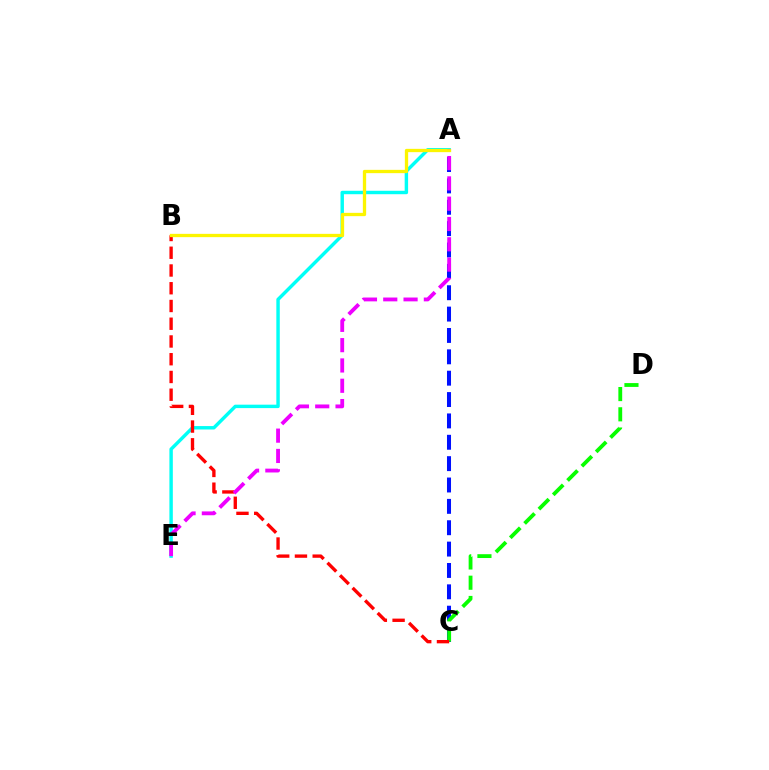{('A', 'C'): [{'color': '#0010ff', 'line_style': 'dashed', 'thickness': 2.9}], ('C', 'D'): [{'color': '#08ff00', 'line_style': 'dashed', 'thickness': 2.75}], ('A', 'E'): [{'color': '#00fff6', 'line_style': 'solid', 'thickness': 2.47}, {'color': '#ee00ff', 'line_style': 'dashed', 'thickness': 2.76}], ('B', 'C'): [{'color': '#ff0000', 'line_style': 'dashed', 'thickness': 2.41}], ('A', 'B'): [{'color': '#fcf500', 'line_style': 'solid', 'thickness': 2.38}]}